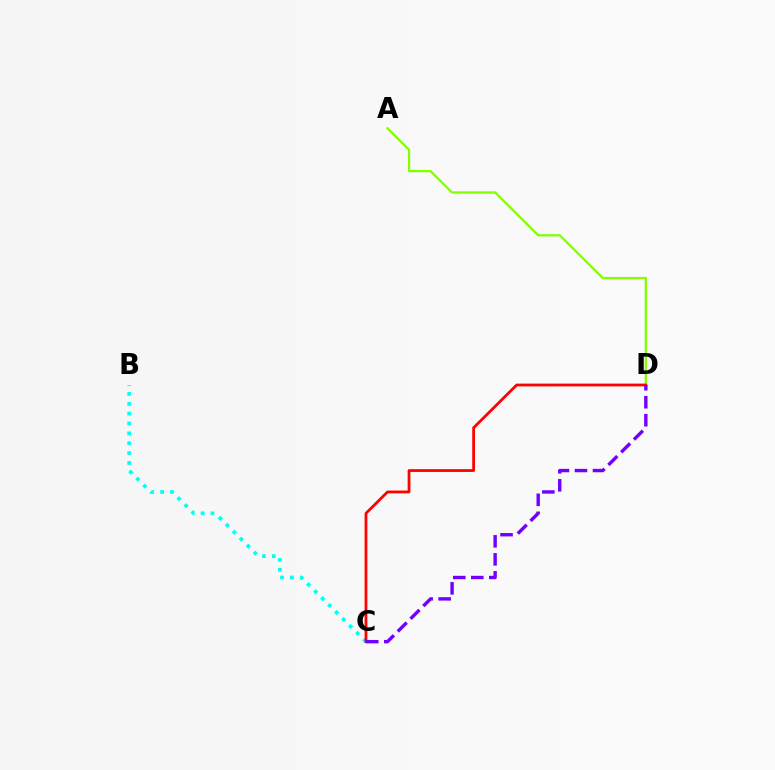{('A', 'D'): [{'color': '#84ff00', 'line_style': 'solid', 'thickness': 1.63}], ('B', 'C'): [{'color': '#00fff6', 'line_style': 'dotted', 'thickness': 2.68}], ('C', 'D'): [{'color': '#ff0000', 'line_style': 'solid', 'thickness': 1.99}, {'color': '#7200ff', 'line_style': 'dashed', 'thickness': 2.45}]}